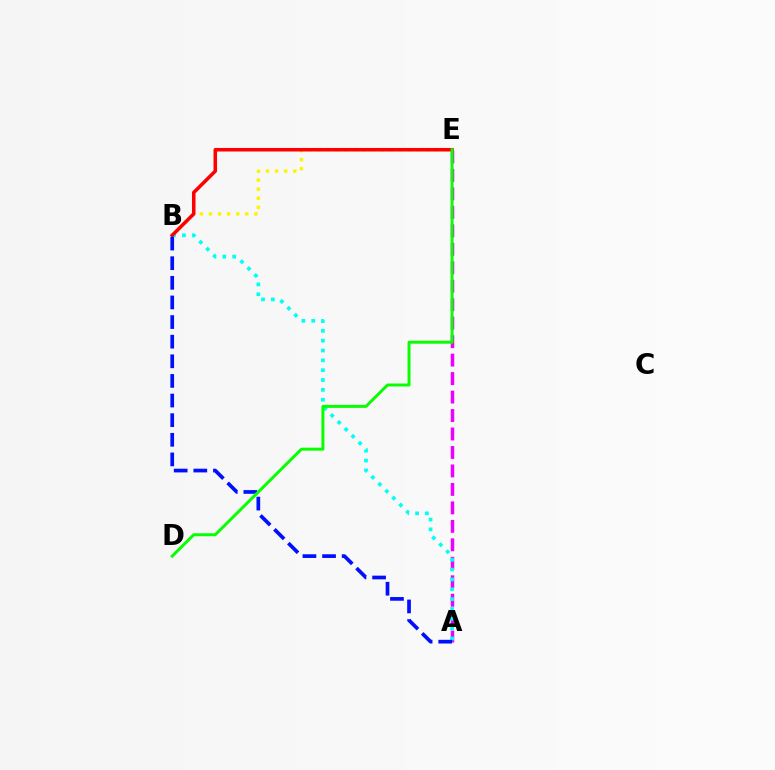{('B', 'E'): [{'color': '#fcf500', 'line_style': 'dotted', 'thickness': 2.47}, {'color': '#ff0000', 'line_style': 'solid', 'thickness': 2.55}], ('A', 'E'): [{'color': '#ee00ff', 'line_style': 'dashed', 'thickness': 2.51}], ('A', 'B'): [{'color': '#00fff6', 'line_style': 'dotted', 'thickness': 2.67}, {'color': '#0010ff', 'line_style': 'dashed', 'thickness': 2.67}], ('D', 'E'): [{'color': '#08ff00', 'line_style': 'solid', 'thickness': 2.13}]}